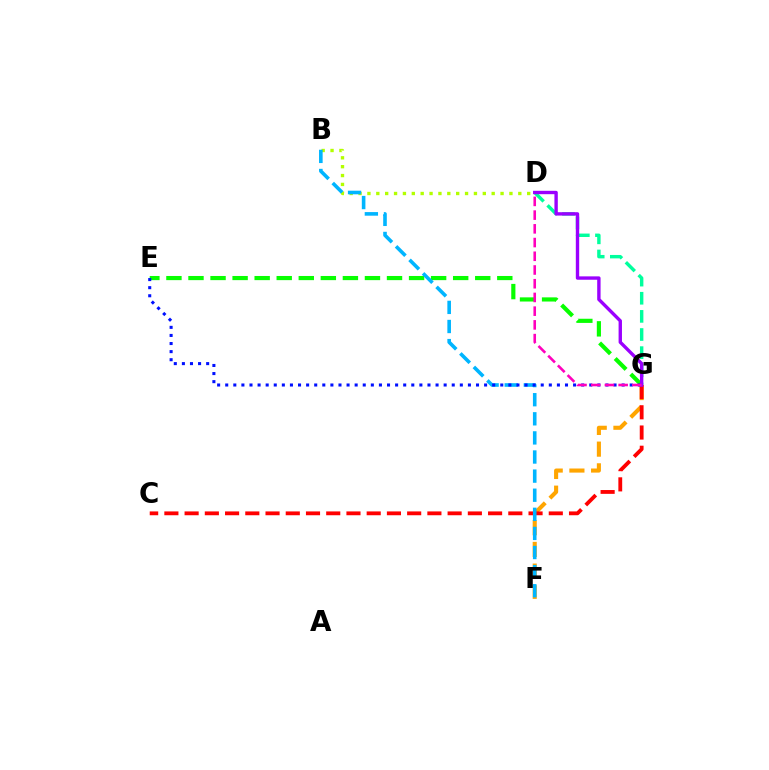{('D', 'G'): [{'color': '#00ff9d', 'line_style': 'dashed', 'thickness': 2.46}, {'color': '#9b00ff', 'line_style': 'solid', 'thickness': 2.43}, {'color': '#ff00bd', 'line_style': 'dashed', 'thickness': 1.86}], ('E', 'G'): [{'color': '#08ff00', 'line_style': 'dashed', 'thickness': 3.0}, {'color': '#0010ff', 'line_style': 'dotted', 'thickness': 2.2}], ('B', 'D'): [{'color': '#b3ff00', 'line_style': 'dotted', 'thickness': 2.41}], ('F', 'G'): [{'color': '#ffa500', 'line_style': 'dashed', 'thickness': 2.95}], ('C', 'G'): [{'color': '#ff0000', 'line_style': 'dashed', 'thickness': 2.75}], ('B', 'F'): [{'color': '#00b5ff', 'line_style': 'dashed', 'thickness': 2.59}]}